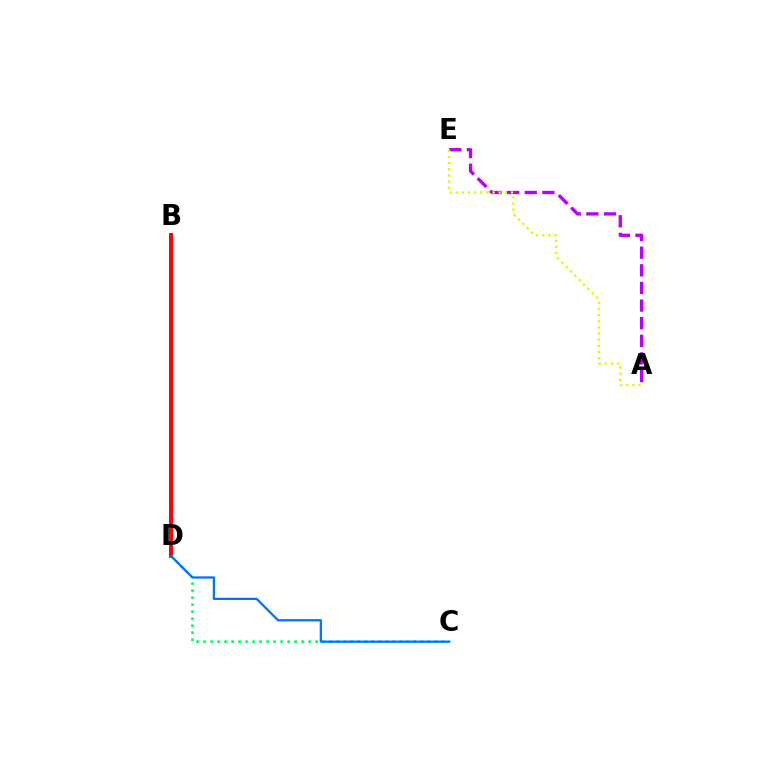{('B', 'D'): [{'color': '#ff0000', 'line_style': 'solid', 'thickness': 2.86}], ('C', 'D'): [{'color': '#00ff5c', 'line_style': 'dotted', 'thickness': 1.9}, {'color': '#0074ff', 'line_style': 'solid', 'thickness': 1.63}], ('A', 'E'): [{'color': '#b900ff', 'line_style': 'dashed', 'thickness': 2.39}, {'color': '#d1ff00', 'line_style': 'dotted', 'thickness': 1.67}]}